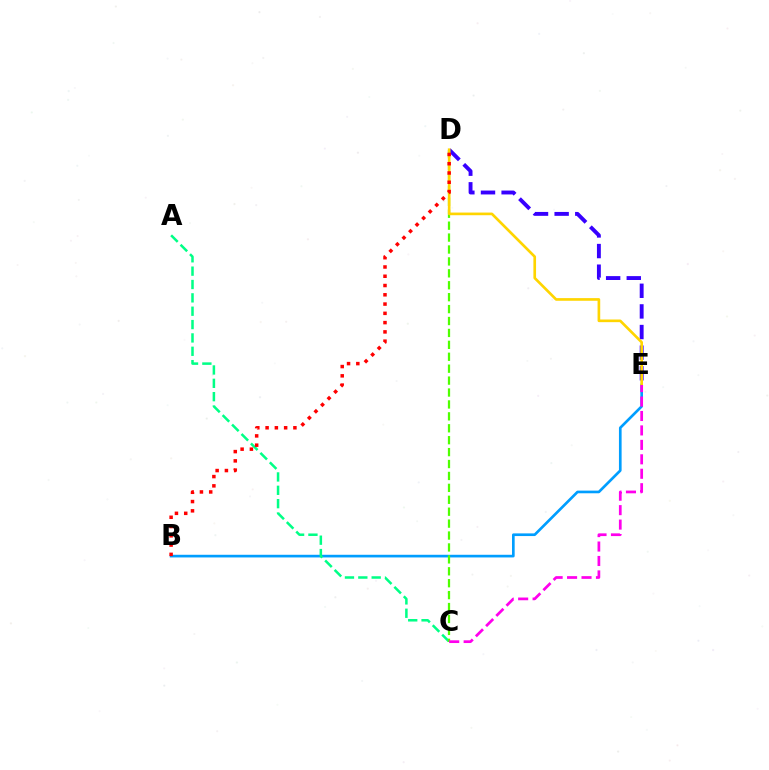{('D', 'E'): [{'color': '#3700ff', 'line_style': 'dashed', 'thickness': 2.8}, {'color': '#ffd500', 'line_style': 'solid', 'thickness': 1.91}], ('B', 'E'): [{'color': '#009eff', 'line_style': 'solid', 'thickness': 1.92}], ('A', 'C'): [{'color': '#00ff86', 'line_style': 'dashed', 'thickness': 1.81}], ('C', 'D'): [{'color': '#4fff00', 'line_style': 'dashed', 'thickness': 1.62}], ('C', 'E'): [{'color': '#ff00ed', 'line_style': 'dashed', 'thickness': 1.96}], ('B', 'D'): [{'color': '#ff0000', 'line_style': 'dotted', 'thickness': 2.52}]}